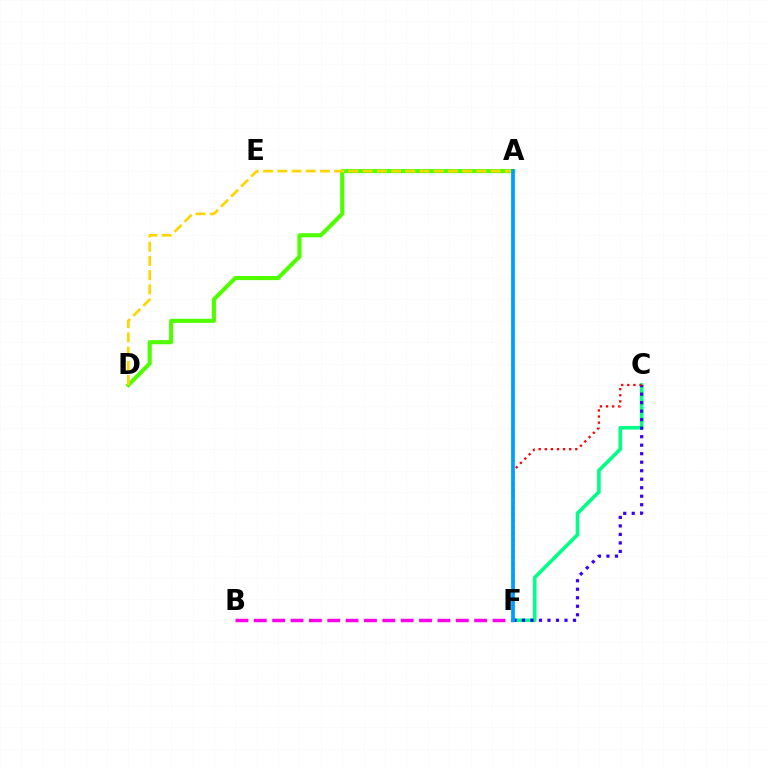{('A', 'D'): [{'color': '#4fff00', 'line_style': 'solid', 'thickness': 2.95}, {'color': '#ffd500', 'line_style': 'dashed', 'thickness': 1.93}], ('B', 'F'): [{'color': '#ff00ed', 'line_style': 'dashed', 'thickness': 2.49}], ('C', 'F'): [{'color': '#00ff86', 'line_style': 'solid', 'thickness': 2.6}, {'color': '#3700ff', 'line_style': 'dotted', 'thickness': 2.31}, {'color': '#ff0000', 'line_style': 'dotted', 'thickness': 1.66}], ('A', 'F'): [{'color': '#009eff', 'line_style': 'solid', 'thickness': 2.69}]}